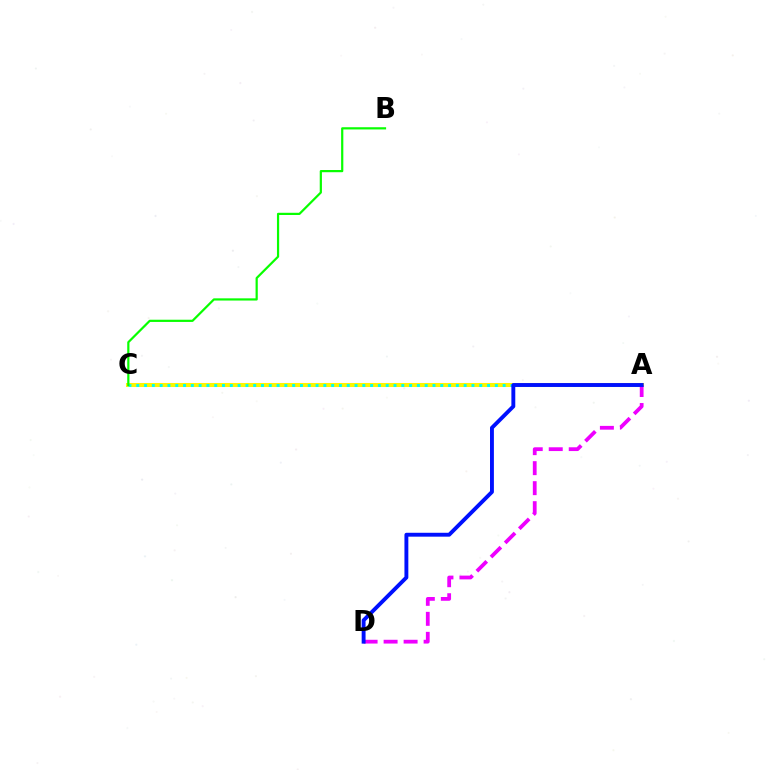{('A', 'C'): [{'color': '#ff0000', 'line_style': 'dotted', 'thickness': 2.03}, {'color': '#fcf500', 'line_style': 'solid', 'thickness': 2.9}, {'color': '#00fff6', 'line_style': 'dotted', 'thickness': 2.12}], ('A', 'D'): [{'color': '#ee00ff', 'line_style': 'dashed', 'thickness': 2.72}, {'color': '#0010ff', 'line_style': 'solid', 'thickness': 2.8}], ('B', 'C'): [{'color': '#08ff00', 'line_style': 'solid', 'thickness': 1.59}]}